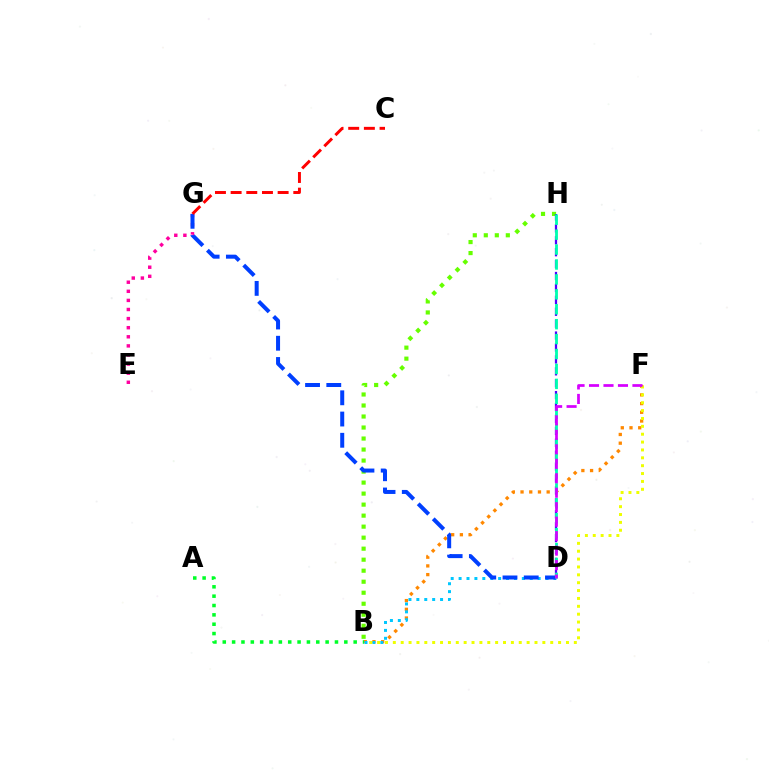{('B', 'F'): [{'color': '#ff8800', 'line_style': 'dotted', 'thickness': 2.37}, {'color': '#eeff00', 'line_style': 'dotted', 'thickness': 2.14}], ('B', 'D'): [{'color': '#00c7ff', 'line_style': 'dotted', 'thickness': 2.15}], ('A', 'B'): [{'color': '#00ff27', 'line_style': 'dotted', 'thickness': 2.54}], ('E', 'G'): [{'color': '#ff00a0', 'line_style': 'dotted', 'thickness': 2.47}], ('B', 'H'): [{'color': '#66ff00', 'line_style': 'dotted', 'thickness': 2.99}], ('D', 'G'): [{'color': '#003fff', 'line_style': 'dashed', 'thickness': 2.89}], ('D', 'H'): [{'color': '#4f00ff', 'line_style': 'dashed', 'thickness': 1.62}, {'color': '#00ffaf', 'line_style': 'dashed', 'thickness': 2.03}], ('D', 'F'): [{'color': '#d600ff', 'line_style': 'dashed', 'thickness': 1.97}], ('C', 'G'): [{'color': '#ff0000', 'line_style': 'dashed', 'thickness': 2.13}]}